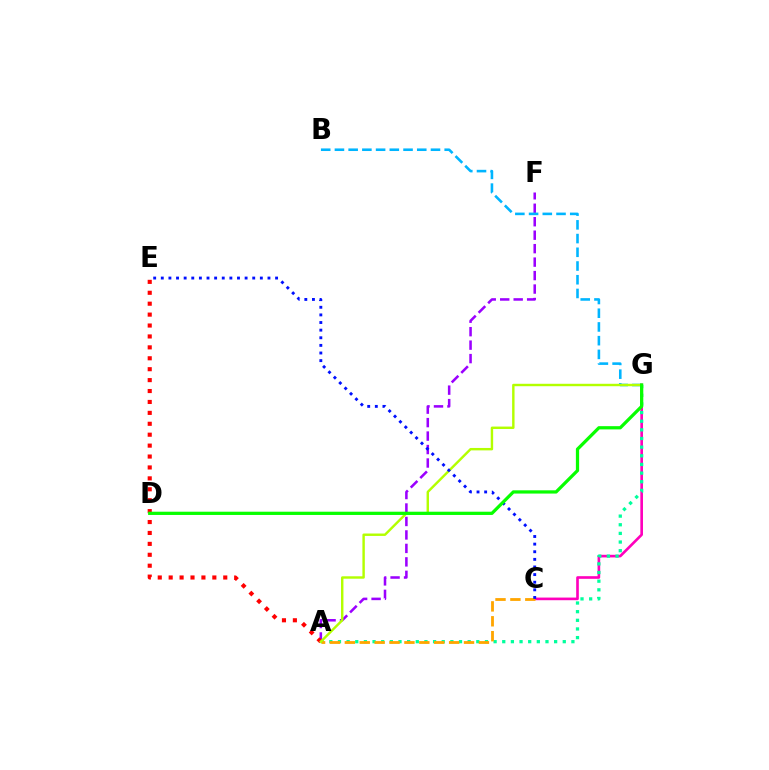{('A', 'F'): [{'color': '#9b00ff', 'line_style': 'dashed', 'thickness': 1.83}], ('B', 'G'): [{'color': '#00b5ff', 'line_style': 'dashed', 'thickness': 1.86}], ('C', 'G'): [{'color': '#ff00bd', 'line_style': 'solid', 'thickness': 1.9}], ('A', 'G'): [{'color': '#00ff9d', 'line_style': 'dotted', 'thickness': 2.35}, {'color': '#b3ff00', 'line_style': 'solid', 'thickness': 1.74}], ('A', 'E'): [{'color': '#ff0000', 'line_style': 'dotted', 'thickness': 2.97}], ('A', 'C'): [{'color': '#ffa500', 'line_style': 'dashed', 'thickness': 2.02}], ('C', 'E'): [{'color': '#0010ff', 'line_style': 'dotted', 'thickness': 2.07}], ('D', 'G'): [{'color': '#08ff00', 'line_style': 'solid', 'thickness': 2.34}]}